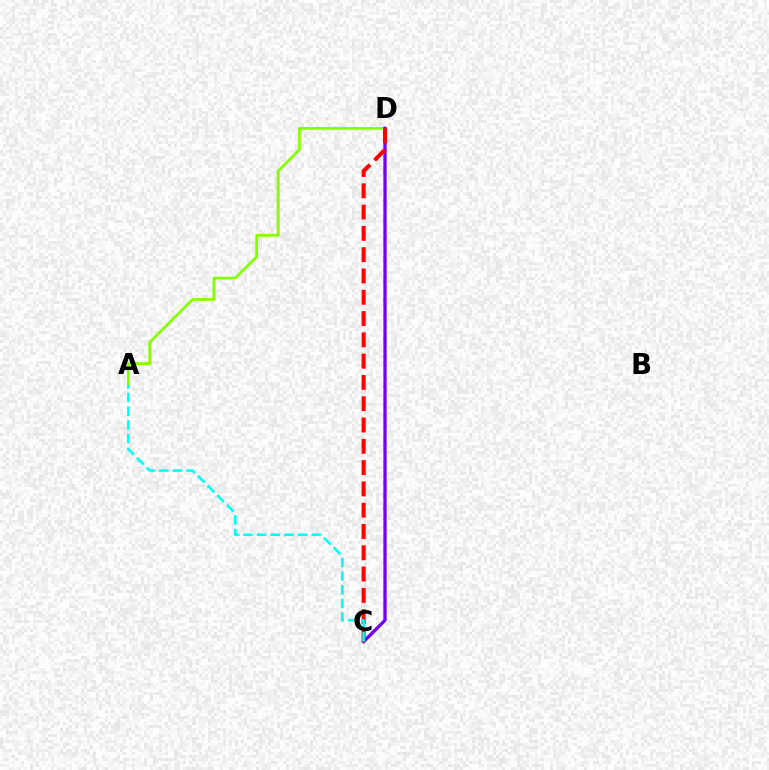{('A', 'D'): [{'color': '#84ff00', 'line_style': 'solid', 'thickness': 1.97}], ('C', 'D'): [{'color': '#7200ff', 'line_style': 'solid', 'thickness': 2.36}, {'color': '#ff0000', 'line_style': 'dashed', 'thickness': 2.89}], ('A', 'C'): [{'color': '#00fff6', 'line_style': 'dashed', 'thickness': 1.86}]}